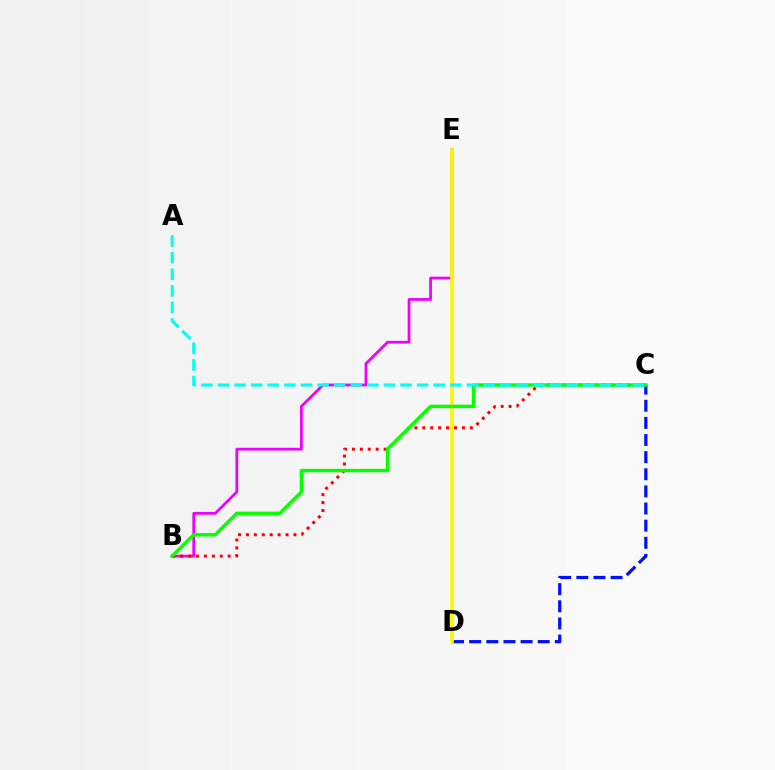{('C', 'D'): [{'color': '#0010ff', 'line_style': 'dashed', 'thickness': 2.33}], ('B', 'E'): [{'color': '#ee00ff', 'line_style': 'solid', 'thickness': 1.99}], ('B', 'C'): [{'color': '#ff0000', 'line_style': 'dotted', 'thickness': 2.15}, {'color': '#08ff00', 'line_style': 'solid', 'thickness': 2.48}], ('D', 'E'): [{'color': '#fcf500', 'line_style': 'solid', 'thickness': 2.62}], ('A', 'C'): [{'color': '#00fff6', 'line_style': 'dashed', 'thickness': 2.26}]}